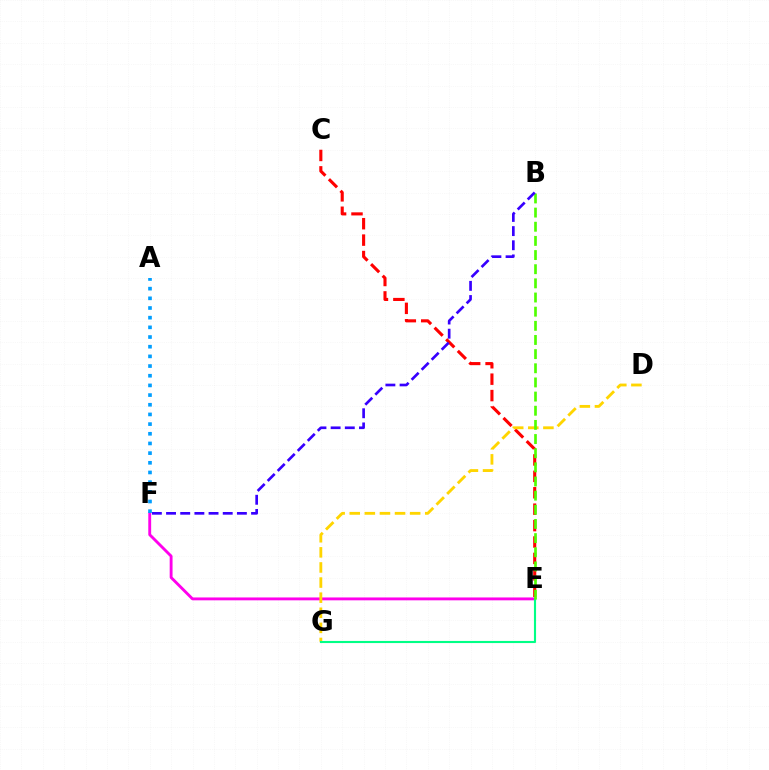{('E', 'F'): [{'color': '#ff00ed', 'line_style': 'solid', 'thickness': 2.07}], ('C', 'E'): [{'color': '#ff0000', 'line_style': 'dashed', 'thickness': 2.23}], ('D', 'G'): [{'color': '#ffd500', 'line_style': 'dashed', 'thickness': 2.05}], ('E', 'G'): [{'color': '#00ff86', 'line_style': 'solid', 'thickness': 1.53}], ('B', 'E'): [{'color': '#4fff00', 'line_style': 'dashed', 'thickness': 1.92}], ('A', 'F'): [{'color': '#009eff', 'line_style': 'dotted', 'thickness': 2.63}], ('B', 'F'): [{'color': '#3700ff', 'line_style': 'dashed', 'thickness': 1.93}]}